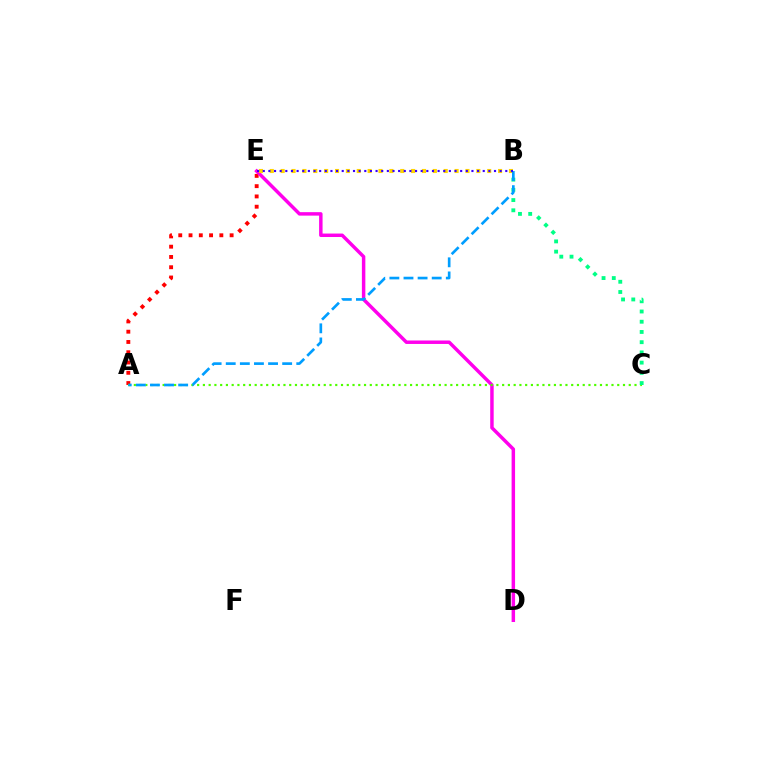{('A', 'E'): [{'color': '#ff0000', 'line_style': 'dotted', 'thickness': 2.79}], ('D', 'E'): [{'color': '#ff00ed', 'line_style': 'solid', 'thickness': 2.5}], ('A', 'C'): [{'color': '#4fff00', 'line_style': 'dotted', 'thickness': 1.56}], ('B', 'E'): [{'color': '#ffd500', 'line_style': 'dotted', 'thickness': 2.95}, {'color': '#3700ff', 'line_style': 'dotted', 'thickness': 1.53}], ('B', 'C'): [{'color': '#00ff86', 'line_style': 'dotted', 'thickness': 2.78}], ('A', 'B'): [{'color': '#009eff', 'line_style': 'dashed', 'thickness': 1.92}]}